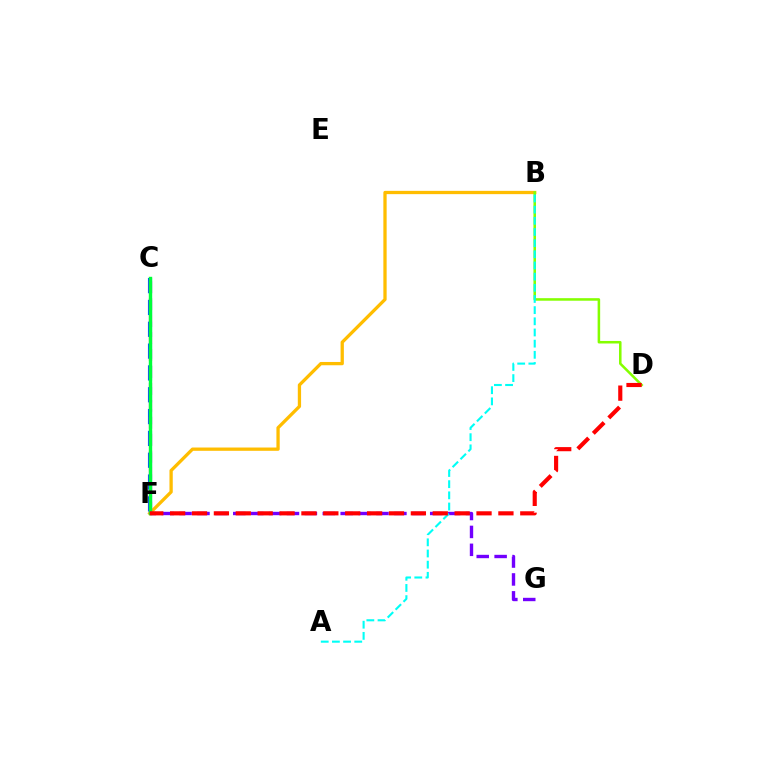{('C', 'F'): [{'color': '#004bff', 'line_style': 'dashed', 'thickness': 2.97}, {'color': '#ff00cf', 'line_style': 'dashed', 'thickness': 2.3}, {'color': '#00ff39', 'line_style': 'solid', 'thickness': 2.44}], ('B', 'F'): [{'color': '#ffbd00', 'line_style': 'solid', 'thickness': 2.36}], ('F', 'G'): [{'color': '#7200ff', 'line_style': 'dashed', 'thickness': 2.43}], ('B', 'D'): [{'color': '#84ff00', 'line_style': 'solid', 'thickness': 1.83}], ('A', 'B'): [{'color': '#00fff6', 'line_style': 'dashed', 'thickness': 1.52}], ('D', 'F'): [{'color': '#ff0000', 'line_style': 'dashed', 'thickness': 2.97}]}